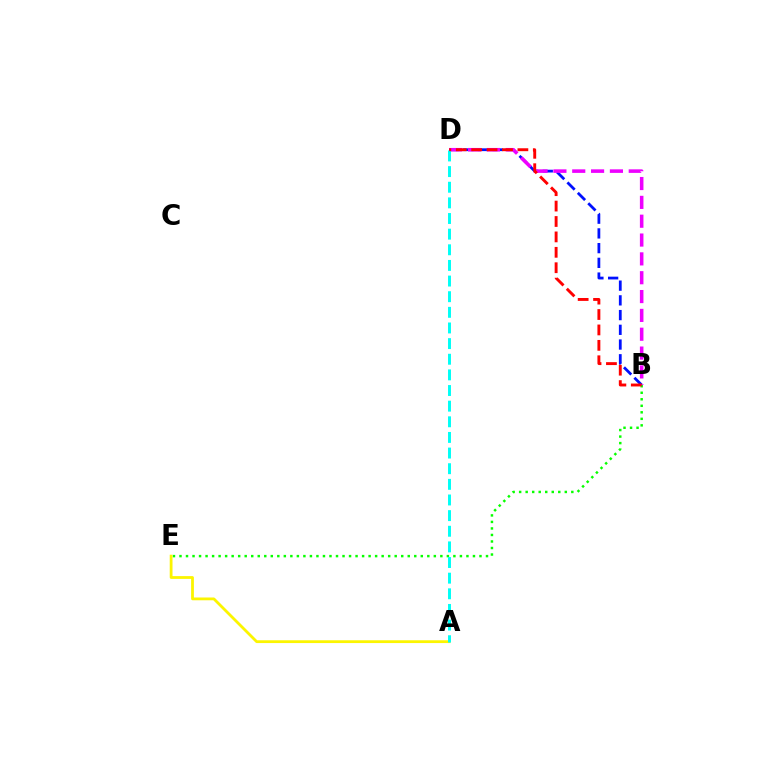{('B', 'E'): [{'color': '#08ff00', 'line_style': 'dotted', 'thickness': 1.77}], ('B', 'D'): [{'color': '#0010ff', 'line_style': 'dashed', 'thickness': 2.0}, {'color': '#ee00ff', 'line_style': 'dashed', 'thickness': 2.56}, {'color': '#ff0000', 'line_style': 'dashed', 'thickness': 2.09}], ('A', 'E'): [{'color': '#fcf500', 'line_style': 'solid', 'thickness': 2.01}], ('A', 'D'): [{'color': '#00fff6', 'line_style': 'dashed', 'thickness': 2.12}]}